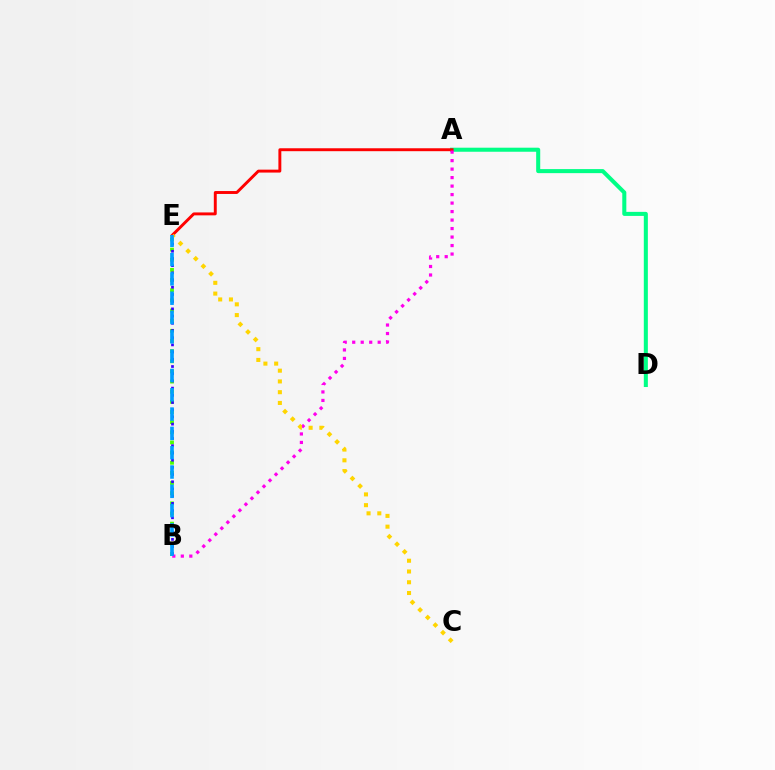{('A', 'D'): [{'color': '#00ff86', 'line_style': 'solid', 'thickness': 2.91}], ('A', 'E'): [{'color': '#ff0000', 'line_style': 'solid', 'thickness': 2.1}], ('B', 'E'): [{'color': '#4fff00', 'line_style': 'dotted', 'thickness': 2.76}, {'color': '#3700ff', 'line_style': 'dotted', 'thickness': 1.96}, {'color': '#009eff', 'line_style': 'dashed', 'thickness': 2.62}], ('A', 'B'): [{'color': '#ff00ed', 'line_style': 'dotted', 'thickness': 2.31}], ('C', 'E'): [{'color': '#ffd500', 'line_style': 'dotted', 'thickness': 2.92}]}